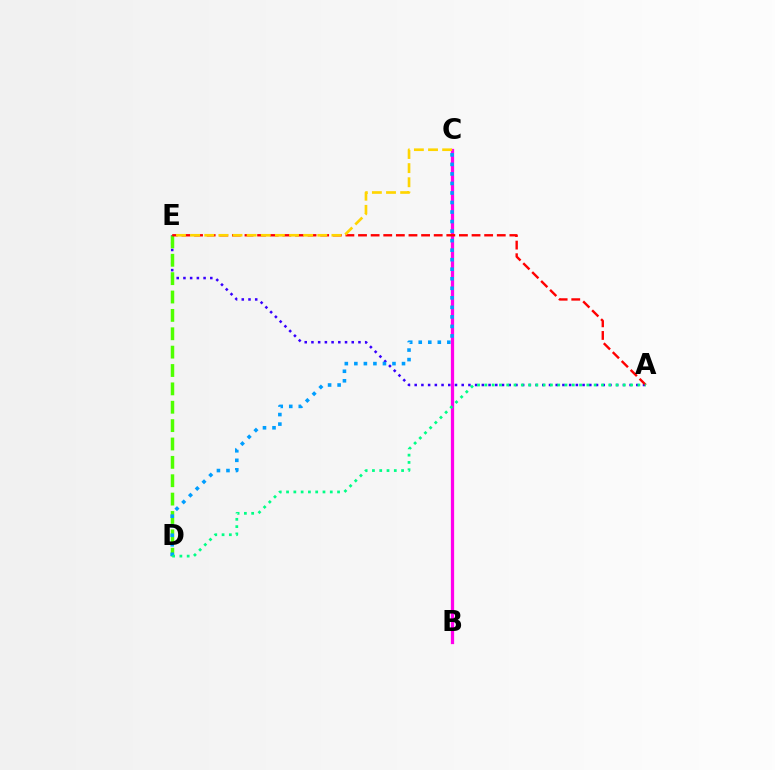{('A', 'E'): [{'color': '#3700ff', 'line_style': 'dotted', 'thickness': 1.82}, {'color': '#ff0000', 'line_style': 'dashed', 'thickness': 1.71}], ('D', 'E'): [{'color': '#4fff00', 'line_style': 'dashed', 'thickness': 2.5}], ('B', 'C'): [{'color': '#ff00ed', 'line_style': 'solid', 'thickness': 2.34}], ('C', 'D'): [{'color': '#009eff', 'line_style': 'dotted', 'thickness': 2.59}], ('C', 'E'): [{'color': '#ffd500', 'line_style': 'dashed', 'thickness': 1.92}], ('A', 'D'): [{'color': '#00ff86', 'line_style': 'dotted', 'thickness': 1.98}]}